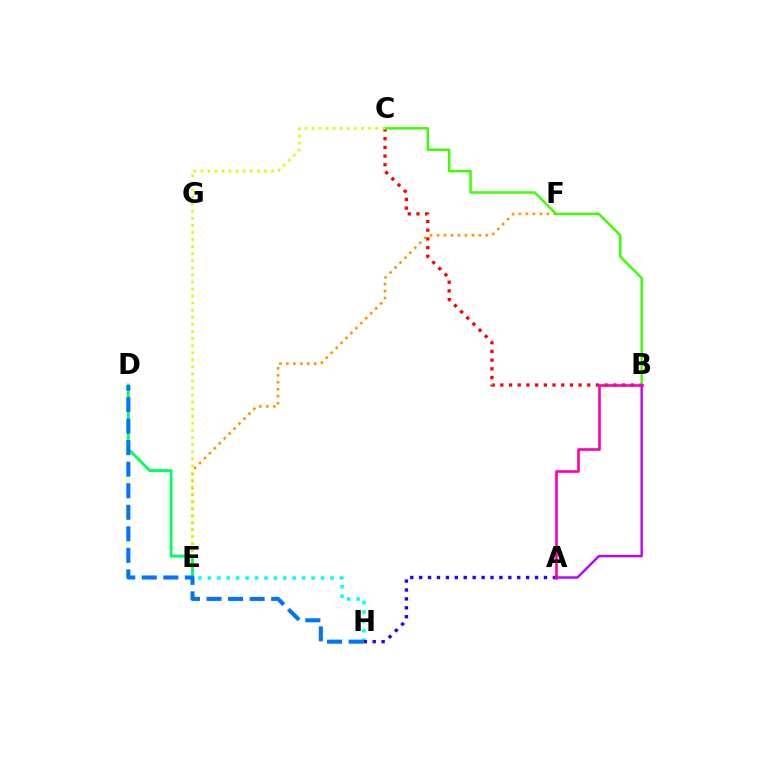{('B', 'C'): [{'color': '#ff0000', 'line_style': 'dotted', 'thickness': 2.36}, {'color': '#3dff00', 'line_style': 'solid', 'thickness': 1.78}], ('E', 'F'): [{'color': '#ff9400', 'line_style': 'dotted', 'thickness': 1.9}], ('E', 'H'): [{'color': '#00fff6', 'line_style': 'dotted', 'thickness': 2.56}], ('A', 'H'): [{'color': '#2500ff', 'line_style': 'dotted', 'thickness': 2.42}], ('C', 'E'): [{'color': '#d1ff00', 'line_style': 'dotted', 'thickness': 1.92}], ('A', 'B'): [{'color': '#b900ff', 'line_style': 'solid', 'thickness': 1.72}, {'color': '#ff00ac', 'line_style': 'solid', 'thickness': 1.9}], ('D', 'E'): [{'color': '#00ff5c', 'line_style': 'solid', 'thickness': 2.06}], ('D', 'H'): [{'color': '#0074ff', 'line_style': 'dashed', 'thickness': 2.93}]}